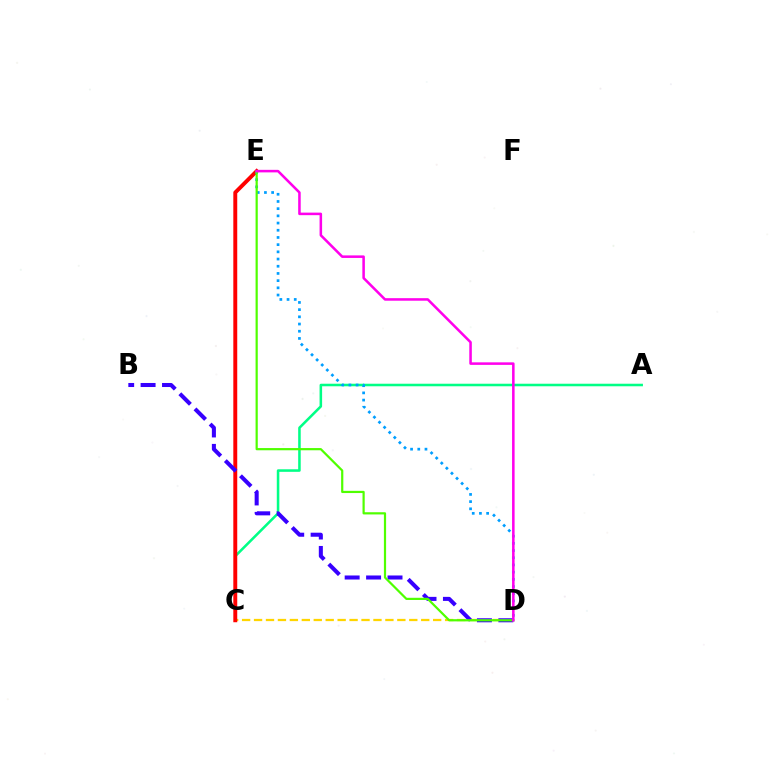{('C', 'D'): [{'color': '#ffd500', 'line_style': 'dashed', 'thickness': 1.62}], ('A', 'C'): [{'color': '#00ff86', 'line_style': 'solid', 'thickness': 1.83}], ('C', 'E'): [{'color': '#ff0000', 'line_style': 'solid', 'thickness': 2.83}], ('B', 'D'): [{'color': '#3700ff', 'line_style': 'dashed', 'thickness': 2.91}], ('D', 'E'): [{'color': '#009eff', 'line_style': 'dotted', 'thickness': 1.96}, {'color': '#4fff00', 'line_style': 'solid', 'thickness': 1.59}, {'color': '#ff00ed', 'line_style': 'solid', 'thickness': 1.83}]}